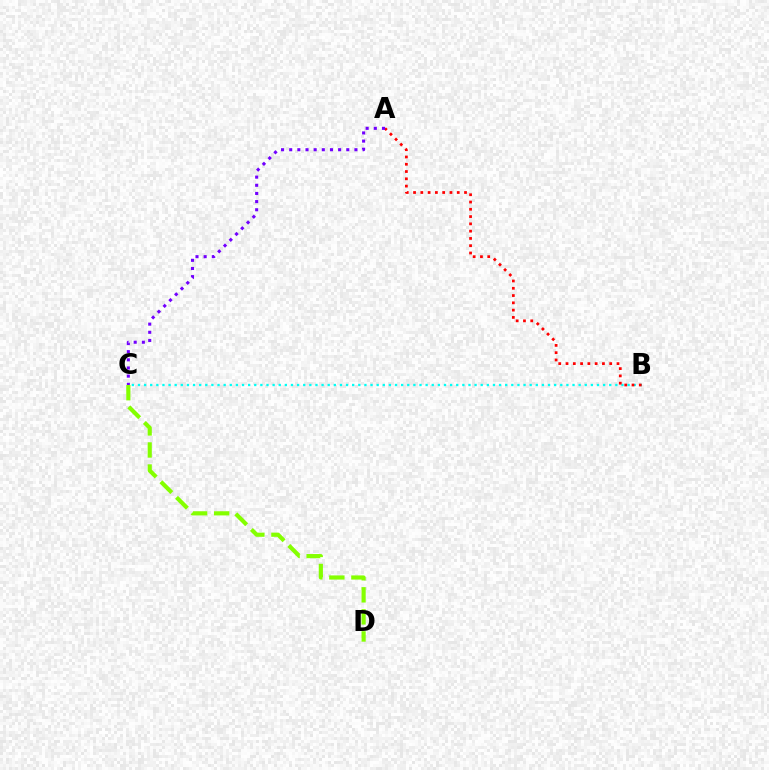{('B', 'C'): [{'color': '#00fff6', 'line_style': 'dotted', 'thickness': 1.66}], ('A', 'B'): [{'color': '#ff0000', 'line_style': 'dotted', 'thickness': 1.98}], ('A', 'C'): [{'color': '#7200ff', 'line_style': 'dotted', 'thickness': 2.22}], ('C', 'D'): [{'color': '#84ff00', 'line_style': 'dashed', 'thickness': 2.99}]}